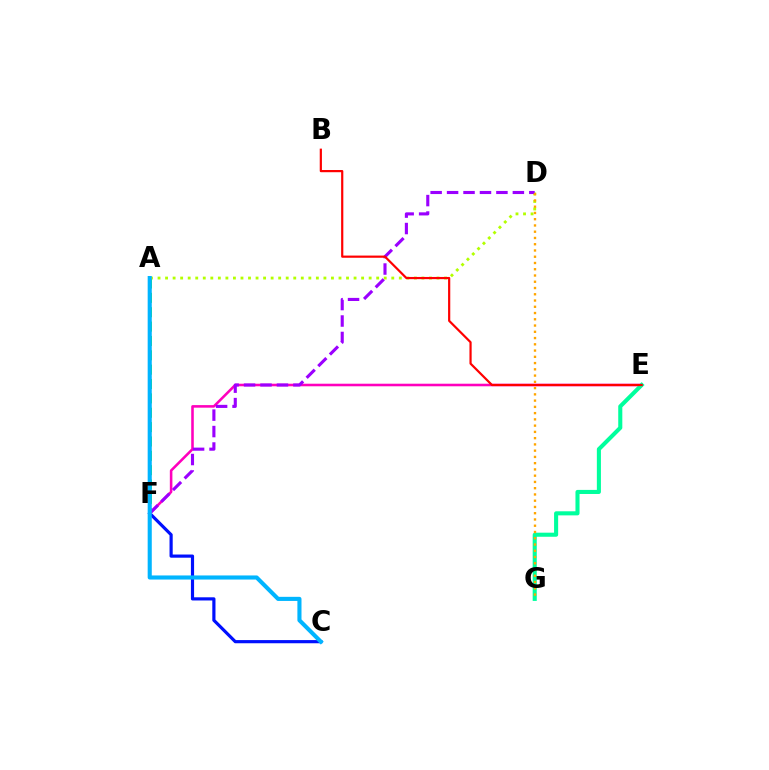{('C', 'F'): [{'color': '#0010ff', 'line_style': 'solid', 'thickness': 2.28}], ('A', 'F'): [{'color': '#08ff00', 'line_style': 'dashed', 'thickness': 1.95}], ('E', 'F'): [{'color': '#ff00bd', 'line_style': 'solid', 'thickness': 1.85}], ('A', 'D'): [{'color': '#b3ff00', 'line_style': 'dotted', 'thickness': 2.05}], ('E', 'G'): [{'color': '#00ff9d', 'line_style': 'solid', 'thickness': 2.94}], ('D', 'F'): [{'color': '#9b00ff', 'line_style': 'dashed', 'thickness': 2.23}], ('A', 'C'): [{'color': '#00b5ff', 'line_style': 'solid', 'thickness': 2.95}], ('D', 'G'): [{'color': '#ffa500', 'line_style': 'dotted', 'thickness': 1.7}], ('B', 'E'): [{'color': '#ff0000', 'line_style': 'solid', 'thickness': 1.58}]}